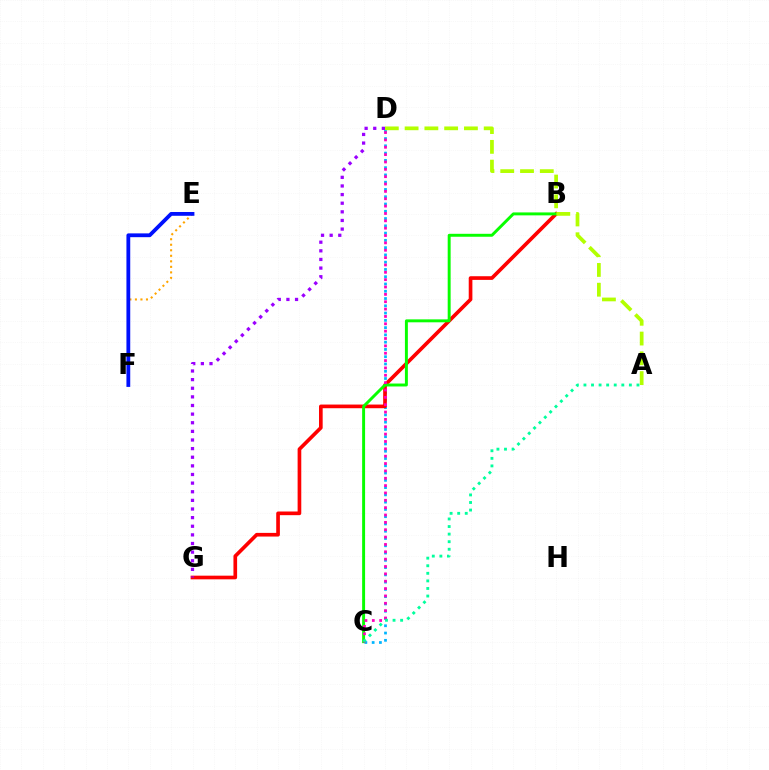{('C', 'D'): [{'color': '#00b5ff', 'line_style': 'dotted', 'thickness': 1.98}, {'color': '#ff00bd', 'line_style': 'dotted', 'thickness': 2.0}], ('B', 'G'): [{'color': '#ff0000', 'line_style': 'solid', 'thickness': 2.64}], ('B', 'C'): [{'color': '#08ff00', 'line_style': 'solid', 'thickness': 2.12}], ('E', 'F'): [{'color': '#ffa500', 'line_style': 'dotted', 'thickness': 1.5}, {'color': '#0010ff', 'line_style': 'solid', 'thickness': 2.74}], ('A', 'D'): [{'color': '#b3ff00', 'line_style': 'dashed', 'thickness': 2.69}], ('A', 'C'): [{'color': '#00ff9d', 'line_style': 'dotted', 'thickness': 2.06}], ('D', 'G'): [{'color': '#9b00ff', 'line_style': 'dotted', 'thickness': 2.34}]}